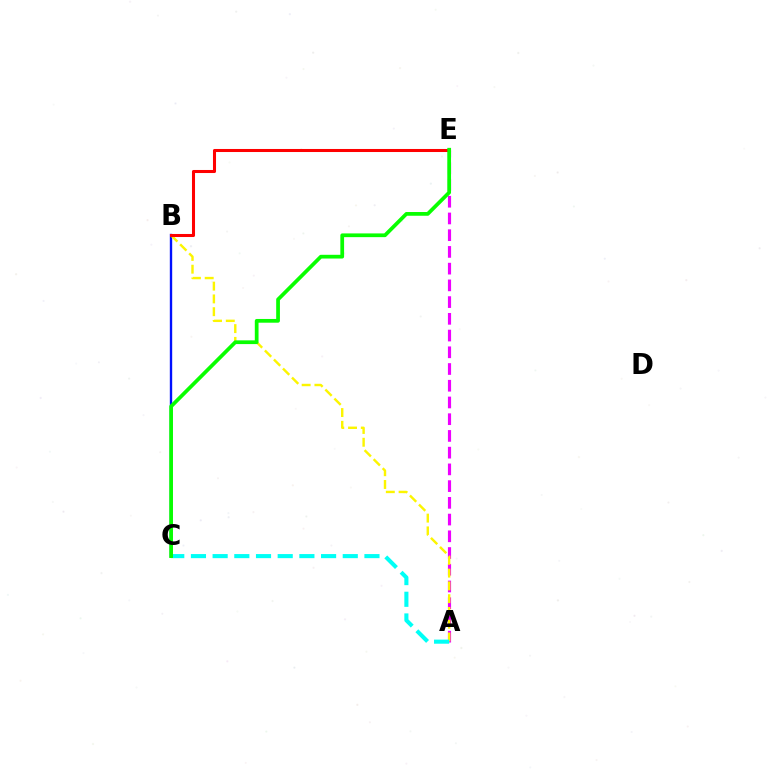{('B', 'C'): [{'color': '#0010ff', 'line_style': 'solid', 'thickness': 1.7}], ('A', 'E'): [{'color': '#ee00ff', 'line_style': 'dashed', 'thickness': 2.27}], ('A', 'B'): [{'color': '#fcf500', 'line_style': 'dashed', 'thickness': 1.74}], ('A', 'C'): [{'color': '#00fff6', 'line_style': 'dashed', 'thickness': 2.95}], ('B', 'E'): [{'color': '#ff0000', 'line_style': 'solid', 'thickness': 2.19}], ('C', 'E'): [{'color': '#08ff00', 'line_style': 'solid', 'thickness': 2.69}]}